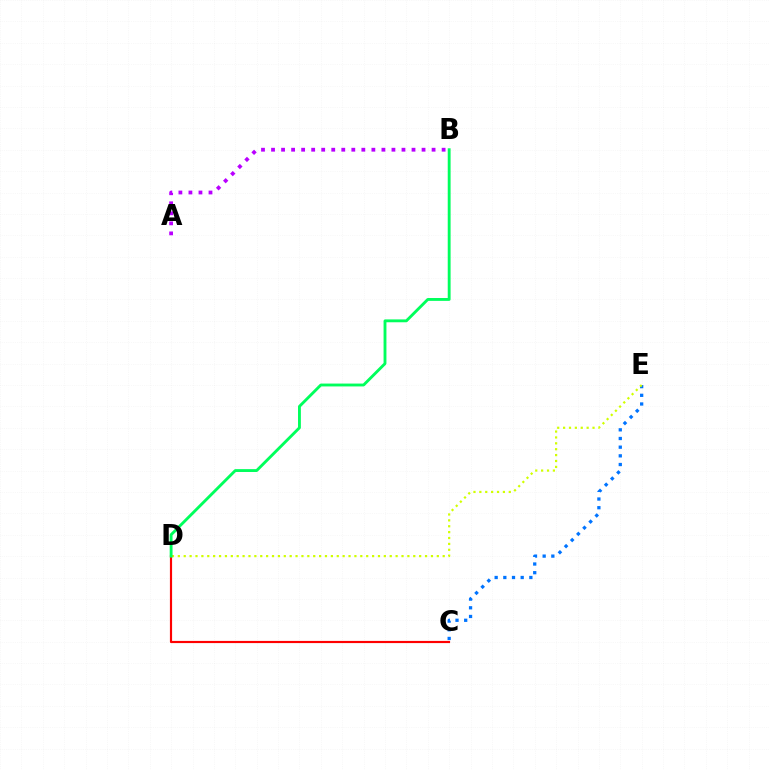{('A', 'B'): [{'color': '#b900ff', 'line_style': 'dotted', 'thickness': 2.73}], ('C', 'E'): [{'color': '#0074ff', 'line_style': 'dotted', 'thickness': 2.36}], ('D', 'E'): [{'color': '#d1ff00', 'line_style': 'dotted', 'thickness': 1.6}], ('C', 'D'): [{'color': '#ff0000', 'line_style': 'solid', 'thickness': 1.56}], ('B', 'D'): [{'color': '#00ff5c', 'line_style': 'solid', 'thickness': 2.06}]}